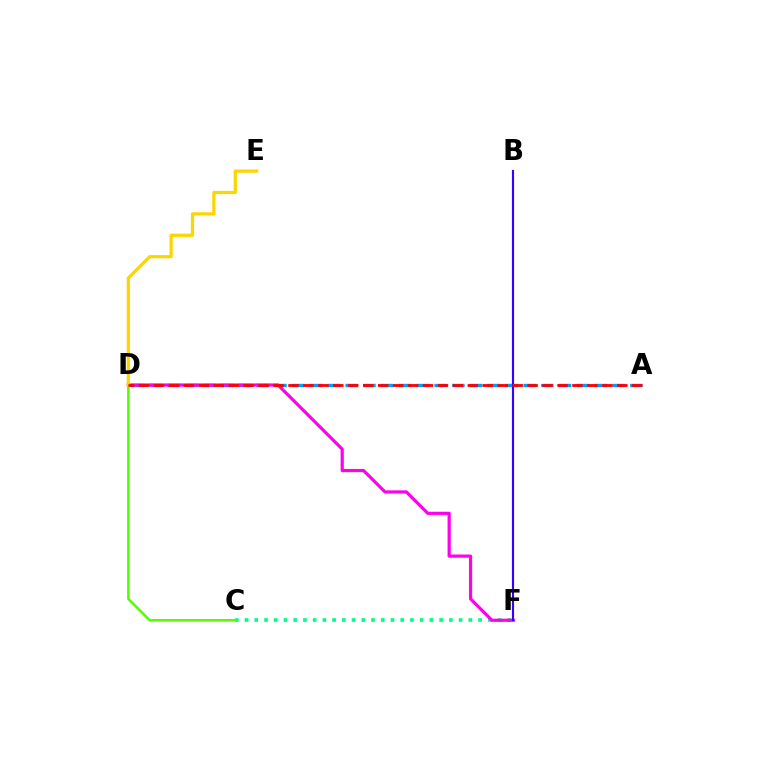{('A', 'D'): [{'color': '#009eff', 'line_style': 'dashed', 'thickness': 2.42}, {'color': '#ff0000', 'line_style': 'dashed', 'thickness': 2.03}], ('C', 'F'): [{'color': '#00ff86', 'line_style': 'dotted', 'thickness': 2.64}], ('D', 'F'): [{'color': '#ff00ed', 'line_style': 'solid', 'thickness': 2.3}], ('C', 'D'): [{'color': '#4fff00', 'line_style': 'solid', 'thickness': 1.76}], ('D', 'E'): [{'color': '#ffd500', 'line_style': 'solid', 'thickness': 2.32}], ('B', 'F'): [{'color': '#3700ff', 'line_style': 'solid', 'thickness': 1.54}]}